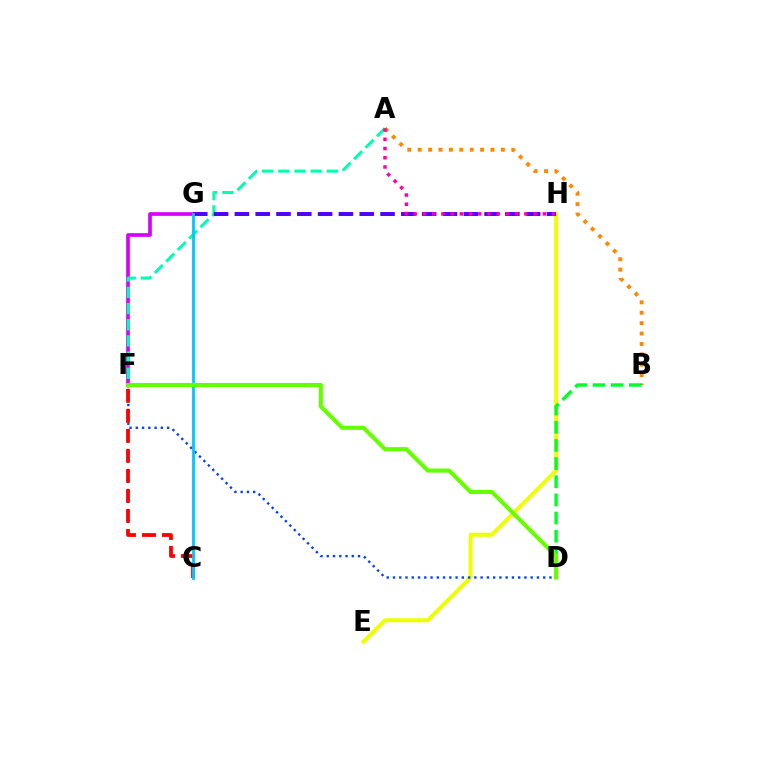{('F', 'G'): [{'color': '#d600ff', 'line_style': 'solid', 'thickness': 2.65}], ('E', 'H'): [{'color': '#eeff00', 'line_style': 'solid', 'thickness': 2.88}], ('D', 'F'): [{'color': '#003fff', 'line_style': 'dotted', 'thickness': 1.7}, {'color': '#66ff00', 'line_style': 'solid', 'thickness': 2.97}], ('C', 'F'): [{'color': '#ff0000', 'line_style': 'dashed', 'thickness': 2.72}], ('A', 'F'): [{'color': '#00ffaf', 'line_style': 'dashed', 'thickness': 2.2}], ('G', 'H'): [{'color': '#4f00ff', 'line_style': 'dashed', 'thickness': 2.83}], ('C', 'G'): [{'color': '#00c7ff', 'line_style': 'solid', 'thickness': 2.01}], ('A', 'B'): [{'color': '#ff8800', 'line_style': 'dotted', 'thickness': 2.83}], ('A', 'H'): [{'color': '#ff00a0', 'line_style': 'dotted', 'thickness': 2.51}], ('B', 'D'): [{'color': '#00ff27', 'line_style': 'dashed', 'thickness': 2.47}]}